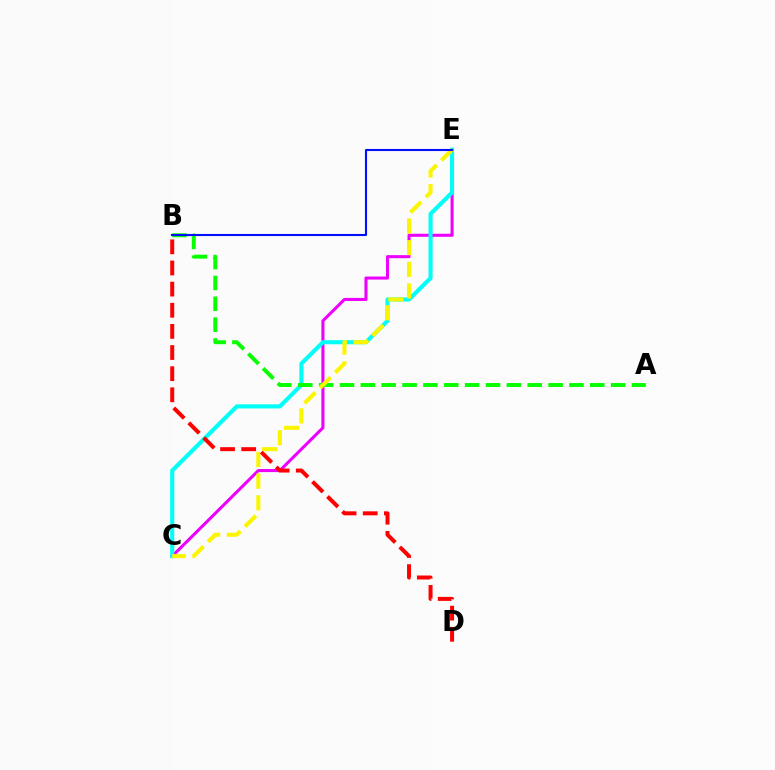{('C', 'E'): [{'color': '#ee00ff', 'line_style': 'solid', 'thickness': 2.2}, {'color': '#00fff6', 'line_style': 'solid', 'thickness': 2.95}, {'color': '#fcf500', 'line_style': 'dashed', 'thickness': 2.94}], ('A', 'B'): [{'color': '#08ff00', 'line_style': 'dashed', 'thickness': 2.83}], ('B', 'D'): [{'color': '#ff0000', 'line_style': 'dashed', 'thickness': 2.87}], ('B', 'E'): [{'color': '#0010ff', 'line_style': 'solid', 'thickness': 1.52}]}